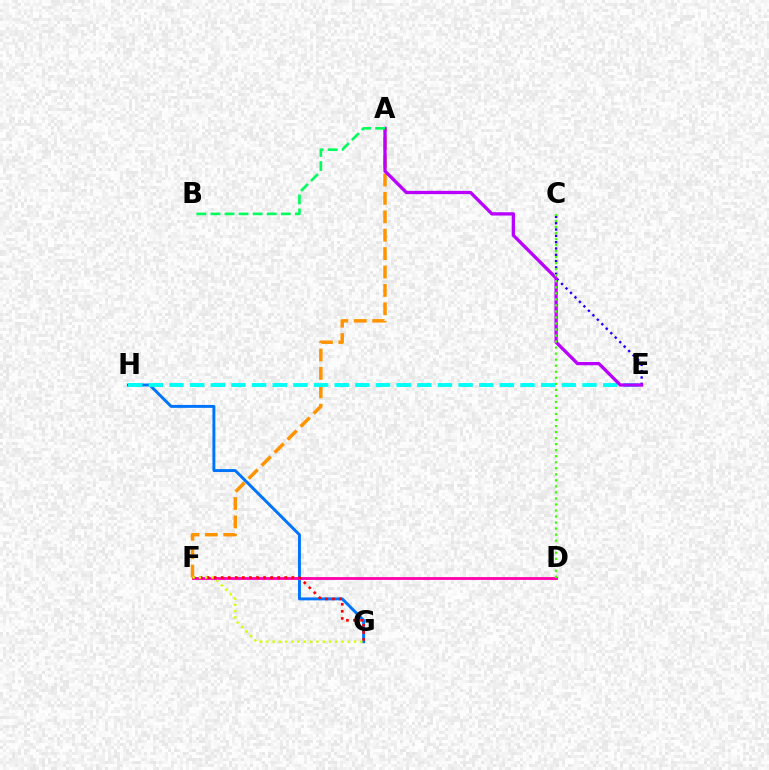{('G', 'H'): [{'color': '#0074ff', 'line_style': 'solid', 'thickness': 2.11}], ('D', 'F'): [{'color': '#ff00ac', 'line_style': 'solid', 'thickness': 2.03}], ('F', 'G'): [{'color': '#ff0000', 'line_style': 'dotted', 'thickness': 1.92}, {'color': '#d1ff00', 'line_style': 'dotted', 'thickness': 1.7}], ('A', 'F'): [{'color': '#ff9400', 'line_style': 'dashed', 'thickness': 2.5}], ('E', 'H'): [{'color': '#00fff6', 'line_style': 'dashed', 'thickness': 2.81}], ('C', 'E'): [{'color': '#2500ff', 'line_style': 'dotted', 'thickness': 1.72}], ('A', 'E'): [{'color': '#b900ff', 'line_style': 'solid', 'thickness': 2.37}], ('A', 'B'): [{'color': '#00ff5c', 'line_style': 'dashed', 'thickness': 1.91}], ('C', 'D'): [{'color': '#3dff00', 'line_style': 'dotted', 'thickness': 1.64}]}